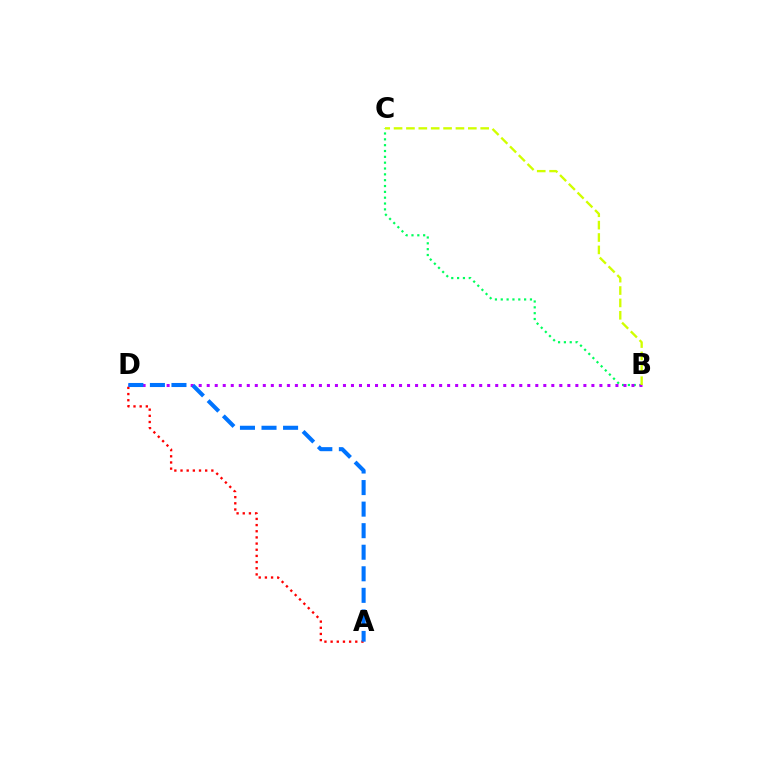{('B', 'C'): [{'color': '#00ff5c', 'line_style': 'dotted', 'thickness': 1.59}, {'color': '#d1ff00', 'line_style': 'dashed', 'thickness': 1.68}], ('A', 'D'): [{'color': '#ff0000', 'line_style': 'dotted', 'thickness': 1.68}, {'color': '#0074ff', 'line_style': 'dashed', 'thickness': 2.93}], ('B', 'D'): [{'color': '#b900ff', 'line_style': 'dotted', 'thickness': 2.18}]}